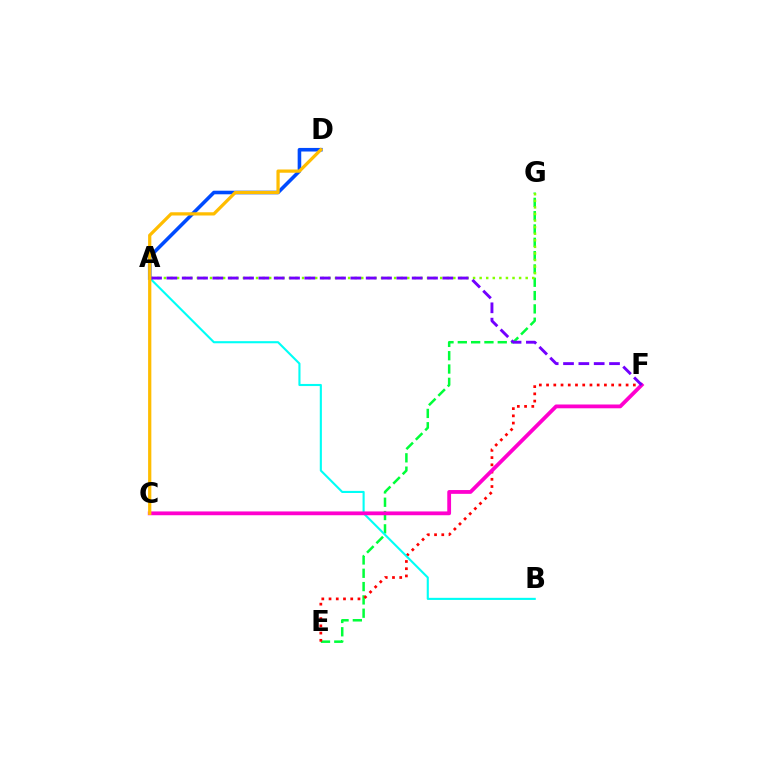{('E', 'G'): [{'color': '#00ff39', 'line_style': 'dashed', 'thickness': 1.81}], ('E', 'F'): [{'color': '#ff0000', 'line_style': 'dotted', 'thickness': 1.96}], ('A', 'G'): [{'color': '#84ff00', 'line_style': 'dotted', 'thickness': 1.79}], ('A', 'B'): [{'color': '#00fff6', 'line_style': 'solid', 'thickness': 1.52}], ('C', 'F'): [{'color': '#ff00cf', 'line_style': 'solid', 'thickness': 2.73}], ('A', 'D'): [{'color': '#004bff', 'line_style': 'solid', 'thickness': 2.58}], ('A', 'F'): [{'color': '#7200ff', 'line_style': 'dashed', 'thickness': 2.08}], ('C', 'D'): [{'color': '#ffbd00', 'line_style': 'solid', 'thickness': 2.33}]}